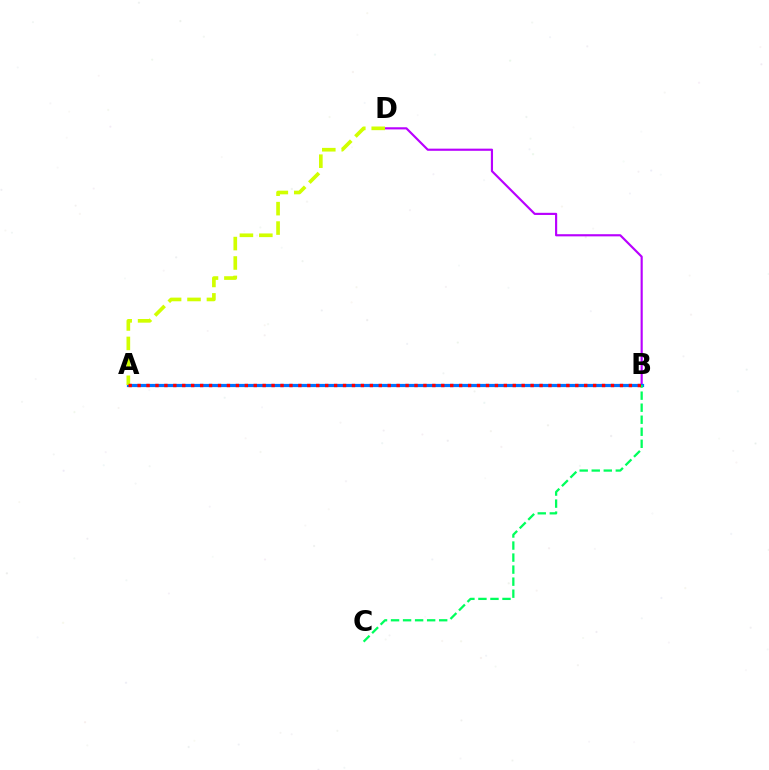{('B', 'D'): [{'color': '#b900ff', 'line_style': 'solid', 'thickness': 1.55}], ('A', 'B'): [{'color': '#0074ff', 'line_style': 'solid', 'thickness': 2.31}, {'color': '#ff0000', 'line_style': 'dotted', 'thickness': 2.43}], ('B', 'C'): [{'color': '#00ff5c', 'line_style': 'dashed', 'thickness': 1.63}], ('A', 'D'): [{'color': '#d1ff00', 'line_style': 'dashed', 'thickness': 2.64}]}